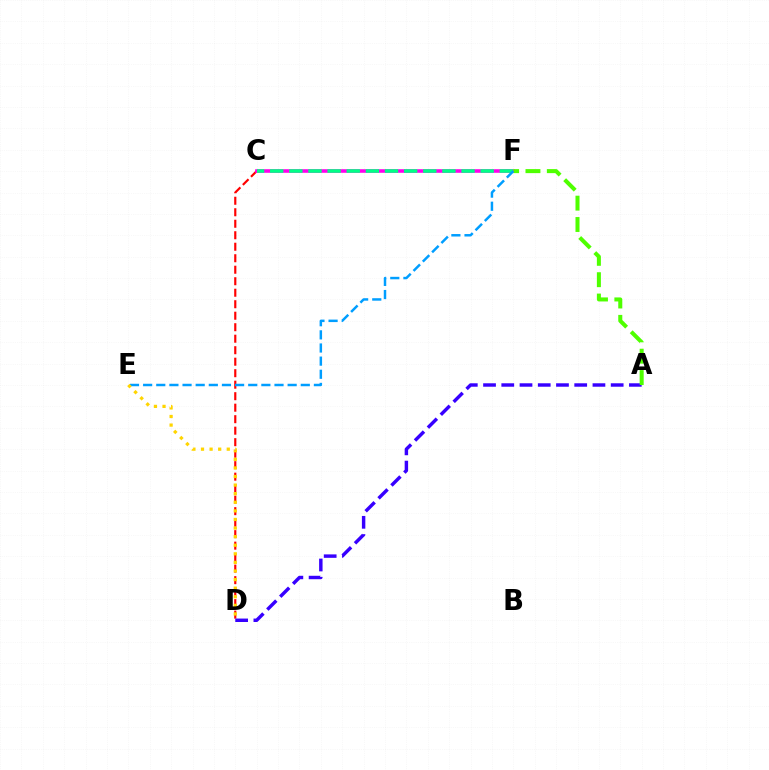{('C', 'D'): [{'color': '#ff0000', 'line_style': 'dashed', 'thickness': 1.56}], ('C', 'F'): [{'color': '#ff00ed', 'line_style': 'solid', 'thickness': 2.59}, {'color': '#00ff86', 'line_style': 'dashed', 'thickness': 2.6}], ('A', 'D'): [{'color': '#3700ff', 'line_style': 'dashed', 'thickness': 2.48}], ('A', 'F'): [{'color': '#4fff00', 'line_style': 'dashed', 'thickness': 2.9}], ('E', 'F'): [{'color': '#009eff', 'line_style': 'dashed', 'thickness': 1.78}], ('D', 'E'): [{'color': '#ffd500', 'line_style': 'dotted', 'thickness': 2.33}]}